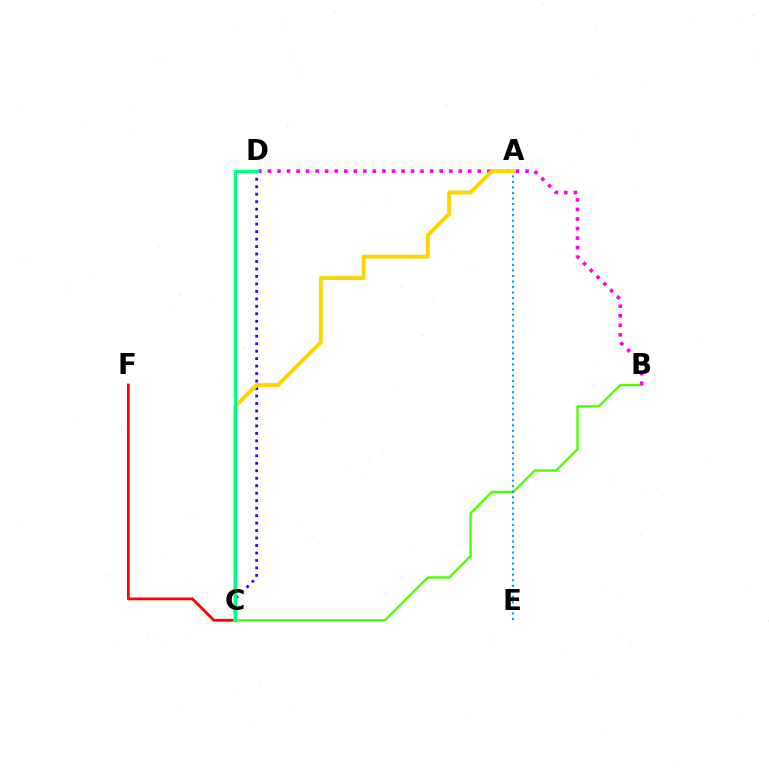{('C', 'F'): [{'color': '#ff0000', 'line_style': 'solid', 'thickness': 2.01}], ('B', 'C'): [{'color': '#4fff00', 'line_style': 'solid', 'thickness': 1.71}], ('C', 'D'): [{'color': '#3700ff', 'line_style': 'dotted', 'thickness': 2.03}, {'color': '#00ff86', 'line_style': 'solid', 'thickness': 2.29}], ('B', 'D'): [{'color': '#ff00ed', 'line_style': 'dotted', 'thickness': 2.59}], ('A', 'E'): [{'color': '#009eff', 'line_style': 'dotted', 'thickness': 1.5}], ('A', 'C'): [{'color': '#ffd500', 'line_style': 'solid', 'thickness': 2.83}]}